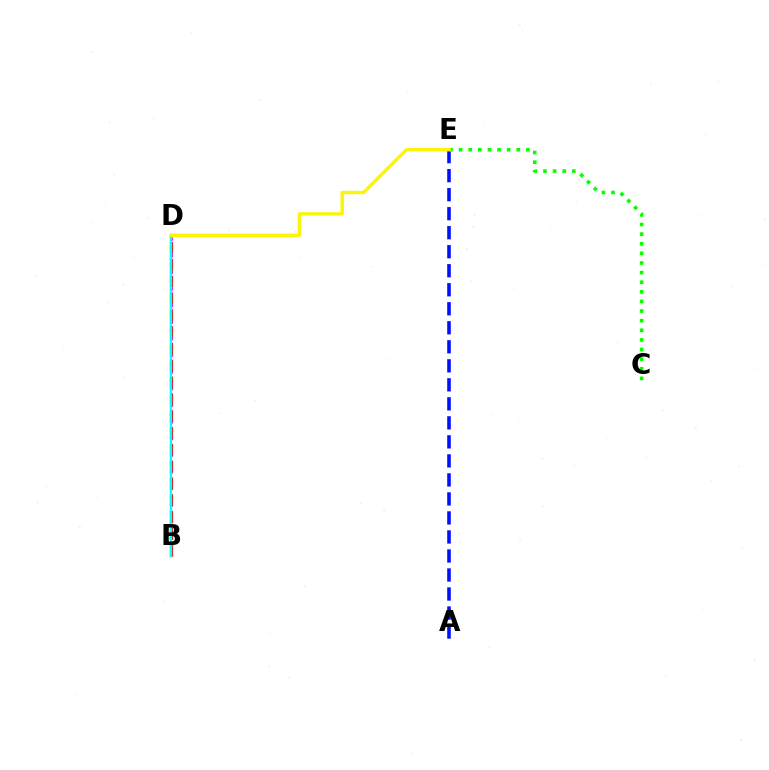{('B', 'D'): [{'color': '#ee00ff', 'line_style': 'dotted', 'thickness': 2.26}, {'color': '#ff0000', 'line_style': 'dashed', 'thickness': 2.28}, {'color': '#00fff6', 'line_style': 'solid', 'thickness': 1.72}], ('A', 'E'): [{'color': '#0010ff', 'line_style': 'dashed', 'thickness': 2.58}], ('C', 'E'): [{'color': '#08ff00', 'line_style': 'dotted', 'thickness': 2.61}], ('D', 'E'): [{'color': '#fcf500', 'line_style': 'solid', 'thickness': 2.41}]}